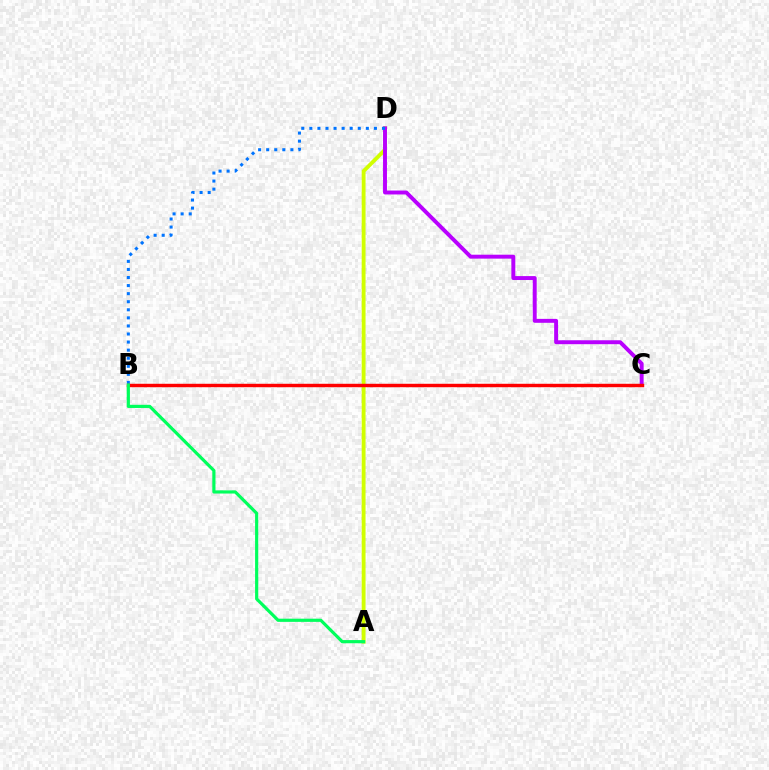{('A', 'D'): [{'color': '#d1ff00', 'line_style': 'solid', 'thickness': 2.77}], ('C', 'D'): [{'color': '#b900ff', 'line_style': 'solid', 'thickness': 2.83}], ('B', 'D'): [{'color': '#0074ff', 'line_style': 'dotted', 'thickness': 2.19}], ('B', 'C'): [{'color': '#ff0000', 'line_style': 'solid', 'thickness': 2.47}], ('A', 'B'): [{'color': '#00ff5c', 'line_style': 'solid', 'thickness': 2.29}]}